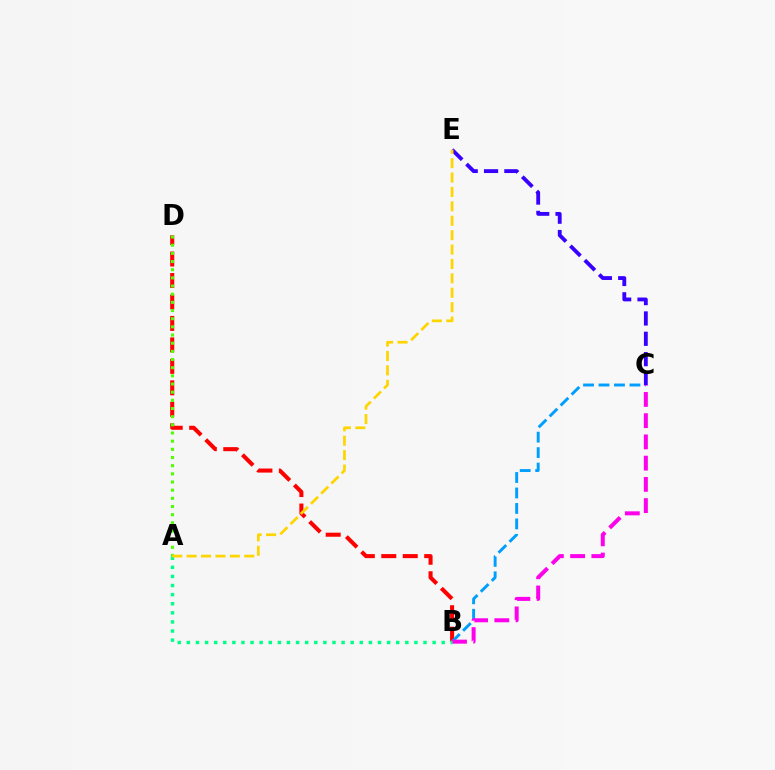{('B', 'D'): [{'color': '#ff0000', 'line_style': 'dashed', 'thickness': 2.92}], ('B', 'C'): [{'color': '#009eff', 'line_style': 'dashed', 'thickness': 2.1}, {'color': '#ff00ed', 'line_style': 'dashed', 'thickness': 2.88}], ('C', 'E'): [{'color': '#3700ff', 'line_style': 'dashed', 'thickness': 2.76}], ('A', 'D'): [{'color': '#4fff00', 'line_style': 'dotted', 'thickness': 2.22}], ('A', 'B'): [{'color': '#00ff86', 'line_style': 'dotted', 'thickness': 2.47}], ('A', 'E'): [{'color': '#ffd500', 'line_style': 'dashed', 'thickness': 1.96}]}